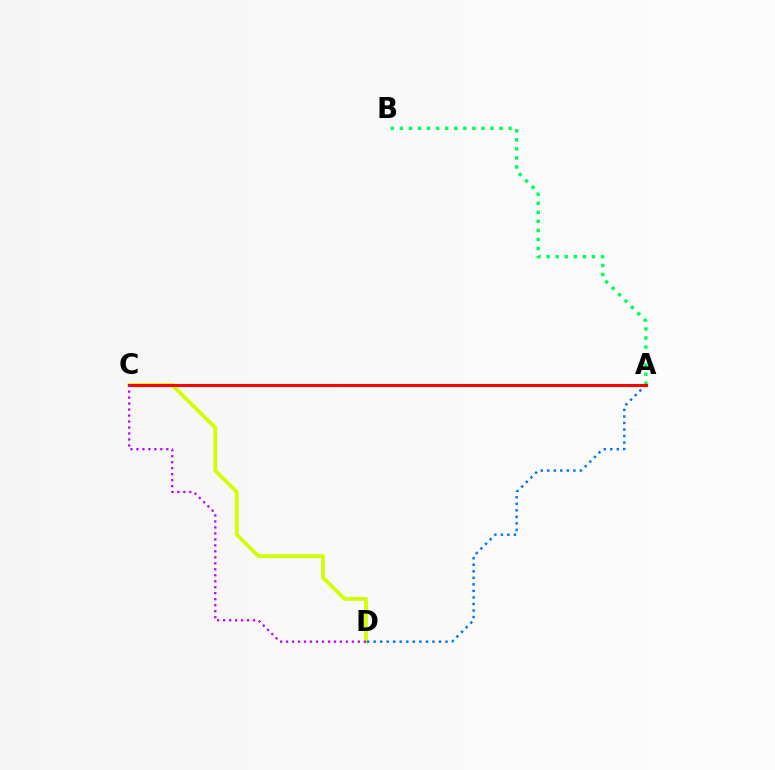{('A', 'B'): [{'color': '#00ff5c', 'line_style': 'dotted', 'thickness': 2.46}], ('C', 'D'): [{'color': '#d1ff00', 'line_style': 'solid', 'thickness': 2.73}, {'color': '#b900ff', 'line_style': 'dotted', 'thickness': 1.63}], ('A', 'D'): [{'color': '#0074ff', 'line_style': 'dotted', 'thickness': 1.77}], ('A', 'C'): [{'color': '#ff0000', 'line_style': 'solid', 'thickness': 2.19}]}